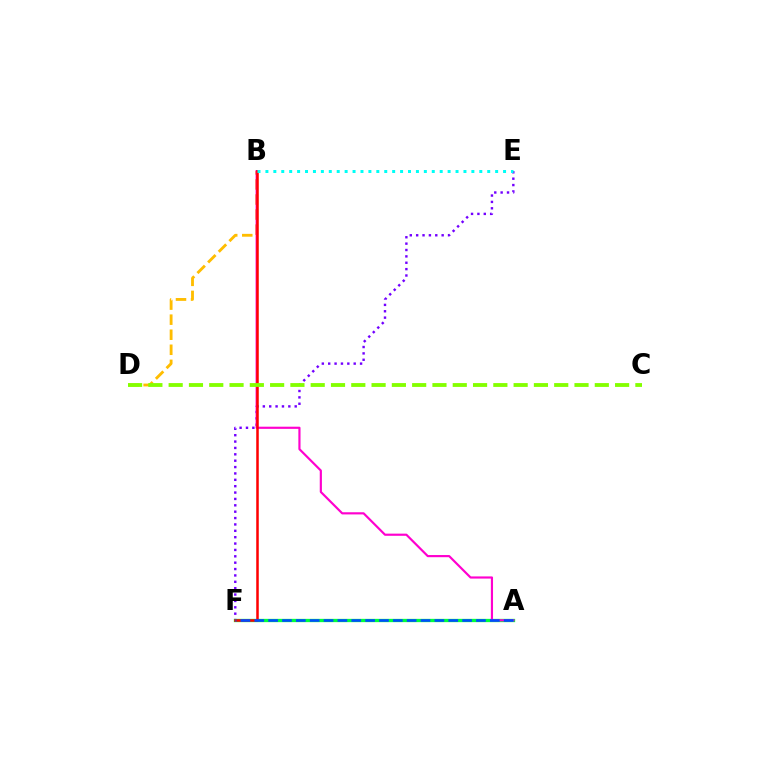{('E', 'F'): [{'color': '#7200ff', 'line_style': 'dotted', 'thickness': 1.73}], ('A', 'F'): [{'color': '#00ff39', 'line_style': 'solid', 'thickness': 2.38}, {'color': '#004bff', 'line_style': 'dashed', 'thickness': 1.88}], ('B', 'D'): [{'color': '#ffbd00', 'line_style': 'dashed', 'thickness': 2.05}], ('A', 'B'): [{'color': '#ff00cf', 'line_style': 'solid', 'thickness': 1.56}], ('B', 'F'): [{'color': '#ff0000', 'line_style': 'solid', 'thickness': 1.82}], ('B', 'E'): [{'color': '#00fff6', 'line_style': 'dotted', 'thickness': 2.15}], ('C', 'D'): [{'color': '#84ff00', 'line_style': 'dashed', 'thickness': 2.76}]}